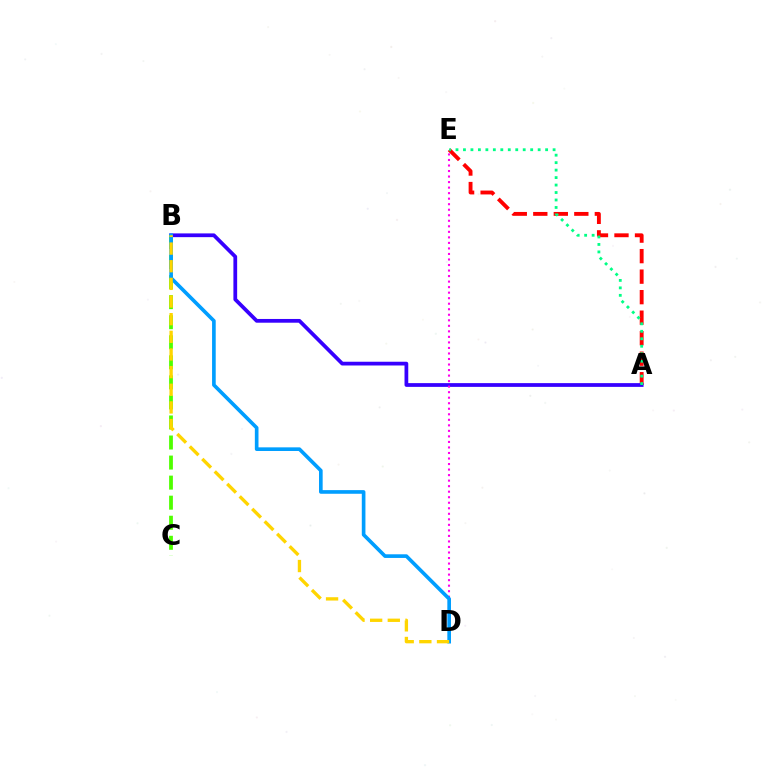{('A', 'E'): [{'color': '#ff0000', 'line_style': 'dashed', 'thickness': 2.79}, {'color': '#00ff86', 'line_style': 'dotted', 'thickness': 2.03}], ('A', 'B'): [{'color': '#3700ff', 'line_style': 'solid', 'thickness': 2.7}], ('B', 'C'): [{'color': '#4fff00', 'line_style': 'dashed', 'thickness': 2.72}], ('D', 'E'): [{'color': '#ff00ed', 'line_style': 'dotted', 'thickness': 1.5}], ('B', 'D'): [{'color': '#009eff', 'line_style': 'solid', 'thickness': 2.63}, {'color': '#ffd500', 'line_style': 'dashed', 'thickness': 2.4}]}